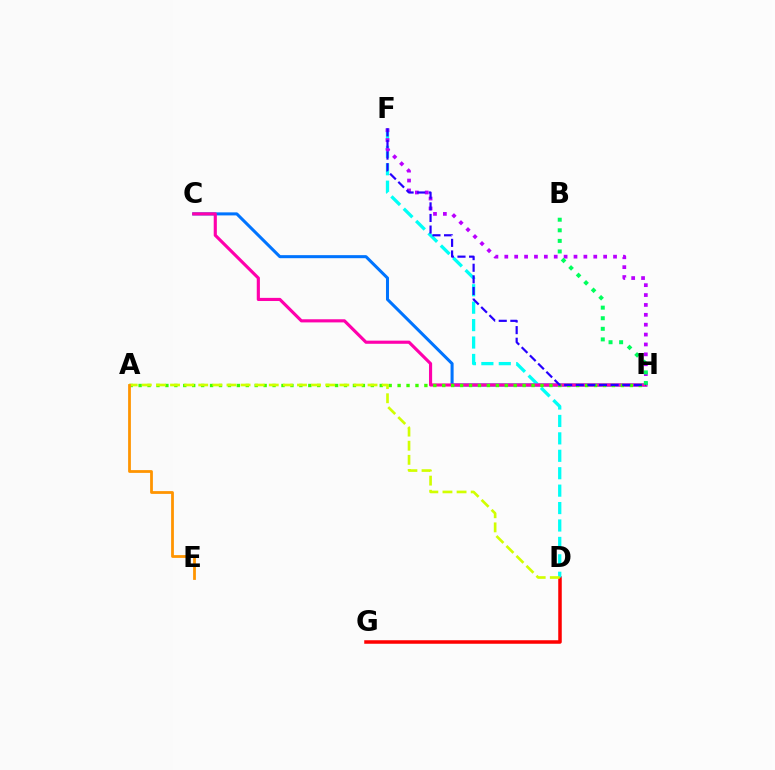{('C', 'H'): [{'color': '#0074ff', 'line_style': 'solid', 'thickness': 2.19}, {'color': '#ff00ac', 'line_style': 'solid', 'thickness': 2.26}], ('D', 'G'): [{'color': '#ff0000', 'line_style': 'solid', 'thickness': 2.53}], ('D', 'F'): [{'color': '#00fff6', 'line_style': 'dashed', 'thickness': 2.37}], ('F', 'H'): [{'color': '#b900ff', 'line_style': 'dotted', 'thickness': 2.69}, {'color': '#2500ff', 'line_style': 'dashed', 'thickness': 1.58}], ('A', 'H'): [{'color': '#3dff00', 'line_style': 'dotted', 'thickness': 2.43}], ('A', 'D'): [{'color': '#d1ff00', 'line_style': 'dashed', 'thickness': 1.92}], ('B', 'H'): [{'color': '#00ff5c', 'line_style': 'dotted', 'thickness': 2.88}], ('A', 'E'): [{'color': '#ff9400', 'line_style': 'solid', 'thickness': 2.0}]}